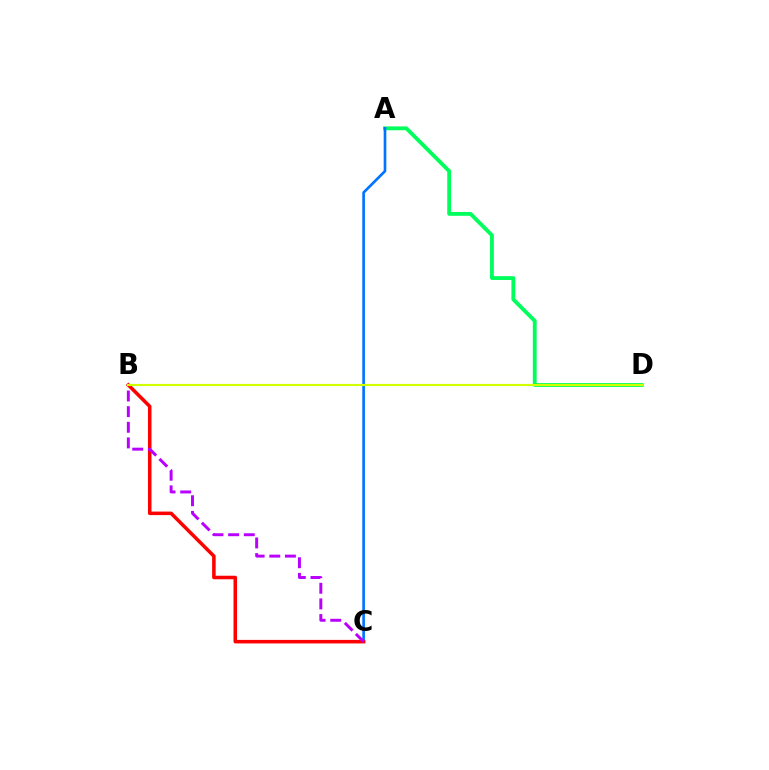{('A', 'D'): [{'color': '#00ff5c', 'line_style': 'solid', 'thickness': 2.77}], ('A', 'C'): [{'color': '#0074ff', 'line_style': 'solid', 'thickness': 1.9}], ('B', 'C'): [{'color': '#ff0000', 'line_style': 'solid', 'thickness': 2.54}, {'color': '#b900ff', 'line_style': 'dashed', 'thickness': 2.12}], ('B', 'D'): [{'color': '#d1ff00', 'line_style': 'solid', 'thickness': 1.54}]}